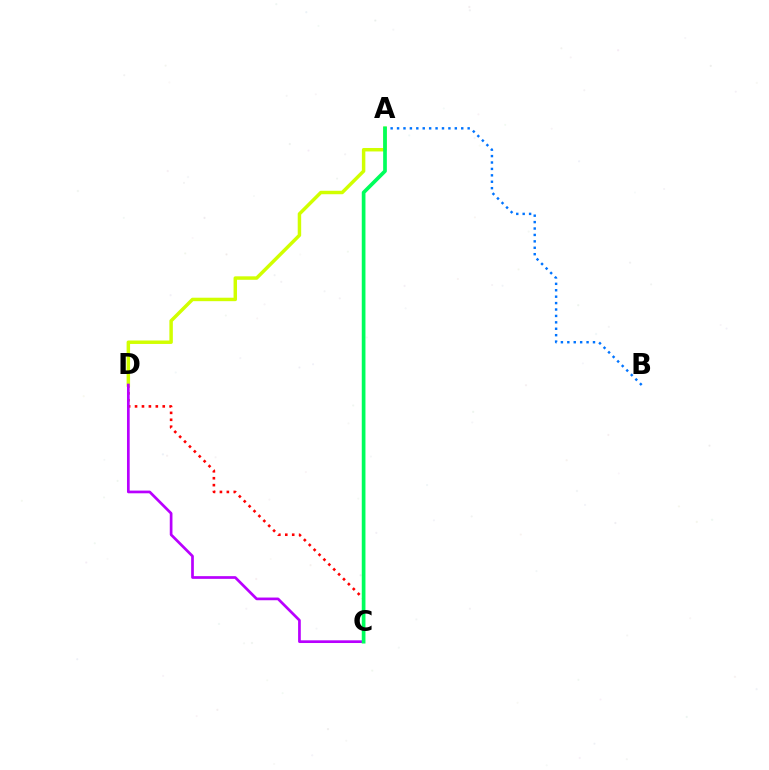{('A', 'B'): [{'color': '#0074ff', 'line_style': 'dotted', 'thickness': 1.74}], ('C', 'D'): [{'color': '#ff0000', 'line_style': 'dotted', 'thickness': 1.88}, {'color': '#b900ff', 'line_style': 'solid', 'thickness': 1.94}], ('A', 'D'): [{'color': '#d1ff00', 'line_style': 'solid', 'thickness': 2.49}], ('A', 'C'): [{'color': '#00ff5c', 'line_style': 'solid', 'thickness': 2.66}]}